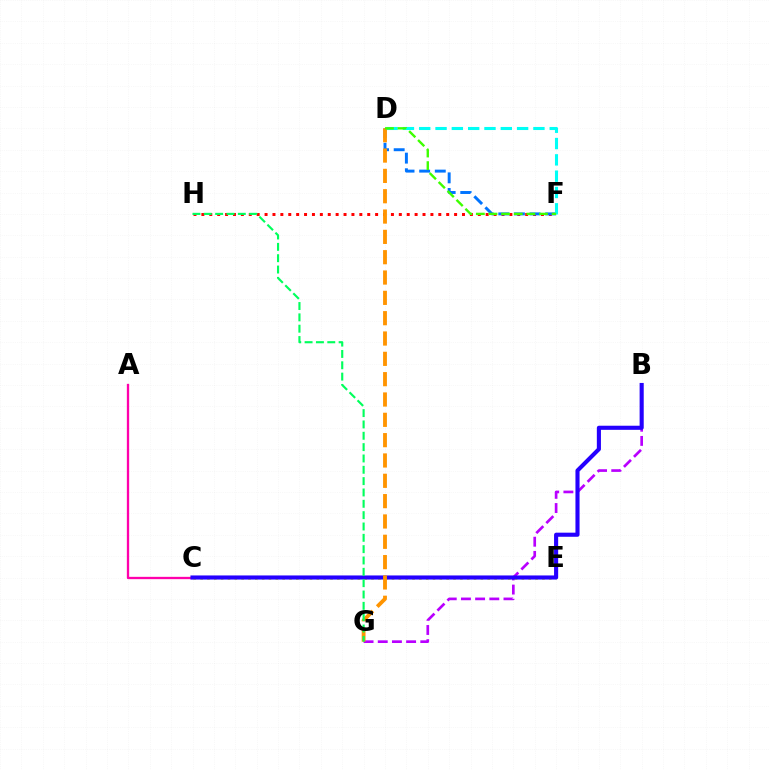{('C', 'E'): [{'color': '#d1ff00', 'line_style': 'dotted', 'thickness': 1.86}], ('B', 'G'): [{'color': '#b900ff', 'line_style': 'dashed', 'thickness': 1.93}], ('A', 'C'): [{'color': '#ff00ac', 'line_style': 'solid', 'thickness': 1.67}], ('F', 'H'): [{'color': '#ff0000', 'line_style': 'dotted', 'thickness': 2.15}], ('D', 'F'): [{'color': '#0074ff', 'line_style': 'dashed', 'thickness': 2.12}, {'color': '#00fff6', 'line_style': 'dashed', 'thickness': 2.22}, {'color': '#3dff00', 'line_style': 'dashed', 'thickness': 1.72}], ('B', 'C'): [{'color': '#2500ff', 'line_style': 'solid', 'thickness': 2.95}], ('D', 'G'): [{'color': '#ff9400', 'line_style': 'dashed', 'thickness': 2.76}], ('G', 'H'): [{'color': '#00ff5c', 'line_style': 'dashed', 'thickness': 1.54}]}